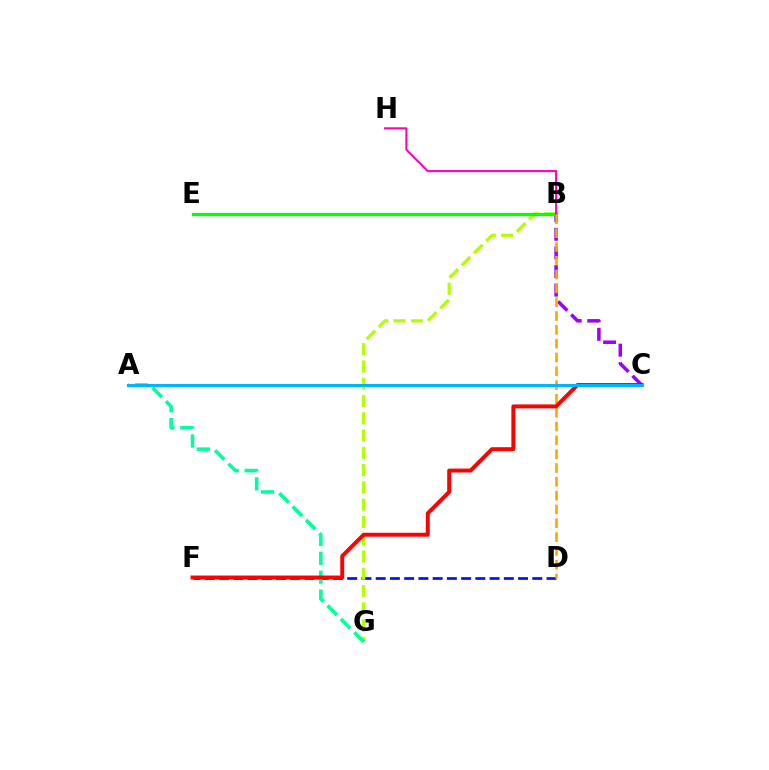{('B', 'C'): [{'color': '#9b00ff', 'line_style': 'dashed', 'thickness': 2.53}], ('D', 'F'): [{'color': '#0010ff', 'line_style': 'dashed', 'thickness': 1.93}], ('B', 'G'): [{'color': '#b3ff00', 'line_style': 'dashed', 'thickness': 2.35}], ('B', 'E'): [{'color': '#08ff00', 'line_style': 'solid', 'thickness': 2.37}], ('A', 'G'): [{'color': '#00ff9d', 'line_style': 'dashed', 'thickness': 2.57}], ('B', 'H'): [{'color': '#ff00bd', 'line_style': 'solid', 'thickness': 1.51}], ('B', 'D'): [{'color': '#ffa500', 'line_style': 'dashed', 'thickness': 1.88}], ('C', 'F'): [{'color': '#ff0000', 'line_style': 'solid', 'thickness': 2.83}], ('A', 'C'): [{'color': '#00b5ff', 'line_style': 'solid', 'thickness': 2.19}]}